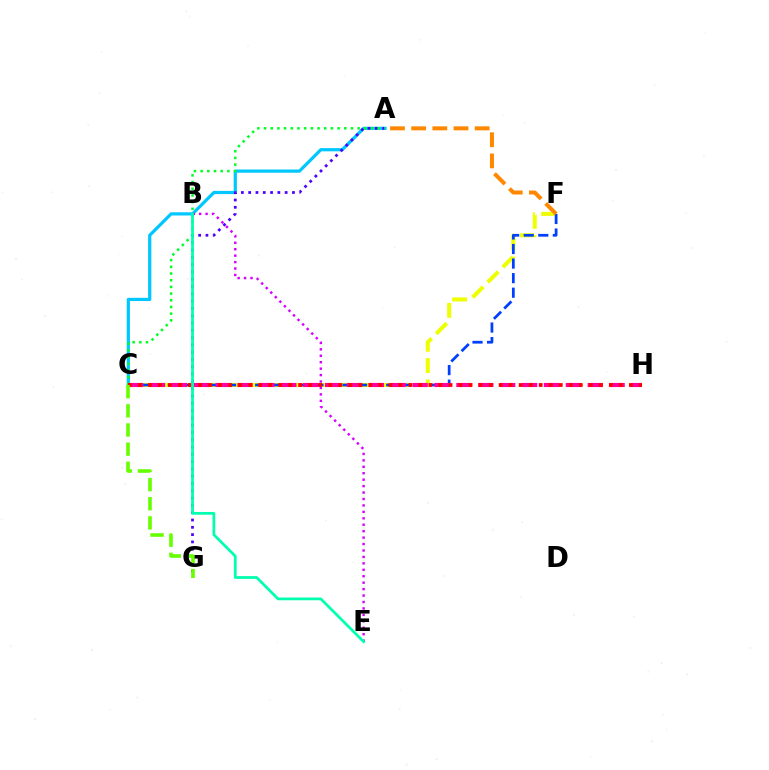{('A', 'C'): [{'color': '#00c7ff', 'line_style': 'solid', 'thickness': 2.31}, {'color': '#00ff27', 'line_style': 'dotted', 'thickness': 1.82}], ('C', 'F'): [{'color': '#eeff00', 'line_style': 'dashed', 'thickness': 2.9}, {'color': '#003fff', 'line_style': 'dashed', 'thickness': 1.98}], ('A', 'G'): [{'color': '#4f00ff', 'line_style': 'dotted', 'thickness': 1.98}], ('A', 'F'): [{'color': '#ff8800', 'line_style': 'dashed', 'thickness': 2.88}], ('C', 'H'): [{'color': '#ff00a0', 'line_style': 'dashed', 'thickness': 2.97}, {'color': '#ff0000', 'line_style': 'dotted', 'thickness': 2.72}], ('B', 'E'): [{'color': '#d600ff', 'line_style': 'dotted', 'thickness': 1.75}, {'color': '#00ffaf', 'line_style': 'solid', 'thickness': 1.98}], ('C', 'G'): [{'color': '#66ff00', 'line_style': 'dashed', 'thickness': 2.6}]}